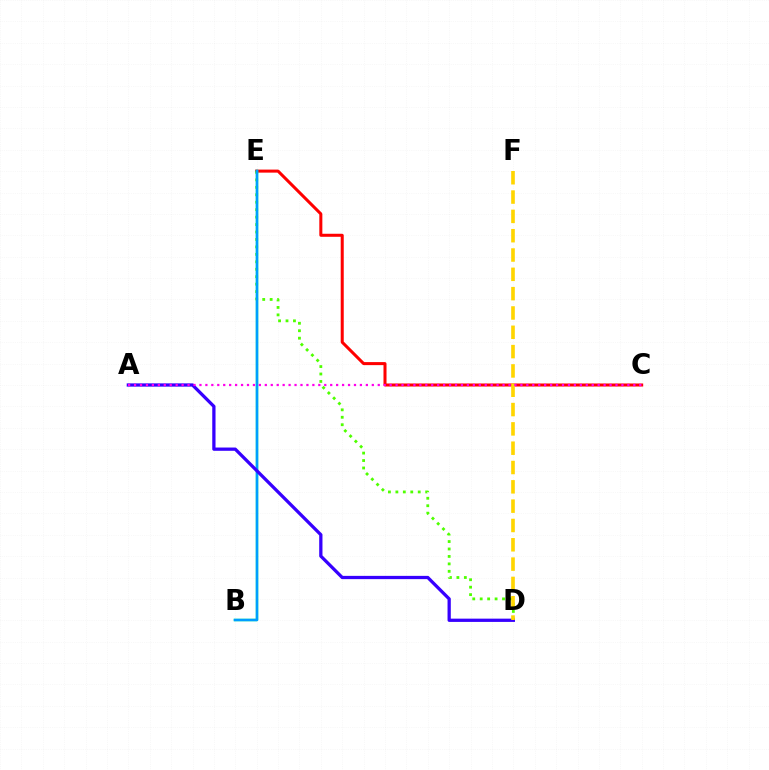{('C', 'E'): [{'color': '#ff0000', 'line_style': 'solid', 'thickness': 2.18}], ('D', 'E'): [{'color': '#4fff00', 'line_style': 'dotted', 'thickness': 2.02}], ('B', 'E'): [{'color': '#00ff86', 'line_style': 'solid', 'thickness': 1.76}, {'color': '#009eff', 'line_style': 'solid', 'thickness': 1.79}], ('A', 'D'): [{'color': '#3700ff', 'line_style': 'solid', 'thickness': 2.35}], ('D', 'F'): [{'color': '#ffd500', 'line_style': 'dashed', 'thickness': 2.62}], ('A', 'C'): [{'color': '#ff00ed', 'line_style': 'dotted', 'thickness': 1.61}]}